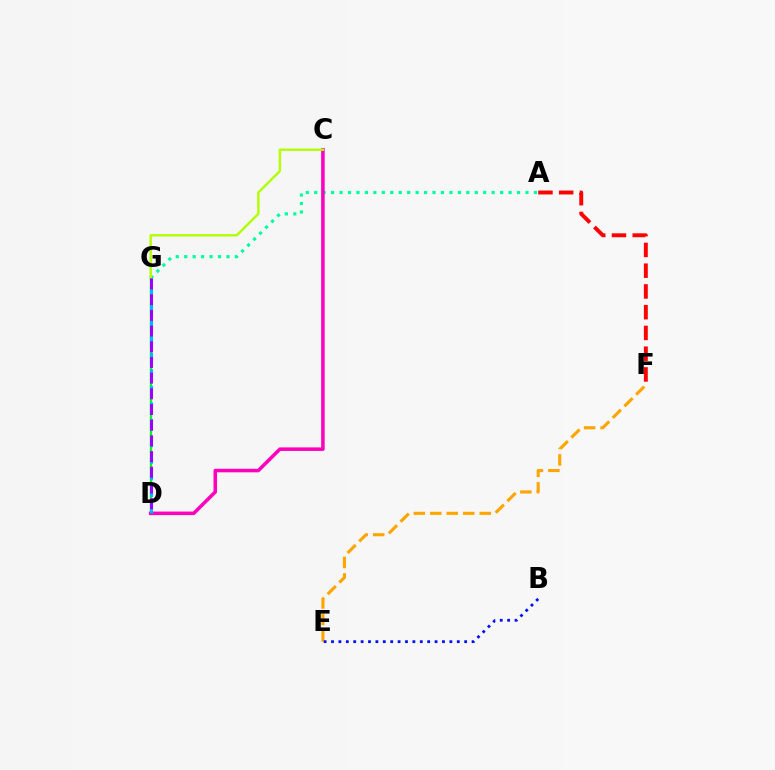{('D', 'G'): [{'color': '#08ff00', 'line_style': 'solid', 'thickness': 1.68}, {'color': '#00b5ff', 'line_style': 'dashed', 'thickness': 2.25}, {'color': '#9b00ff', 'line_style': 'dashed', 'thickness': 2.13}], ('E', 'F'): [{'color': '#ffa500', 'line_style': 'dashed', 'thickness': 2.24}], ('B', 'E'): [{'color': '#0010ff', 'line_style': 'dotted', 'thickness': 2.01}], ('A', 'F'): [{'color': '#ff0000', 'line_style': 'dashed', 'thickness': 2.82}], ('A', 'G'): [{'color': '#00ff9d', 'line_style': 'dotted', 'thickness': 2.3}], ('C', 'D'): [{'color': '#ff00bd', 'line_style': 'solid', 'thickness': 2.55}], ('C', 'G'): [{'color': '#b3ff00', 'line_style': 'solid', 'thickness': 1.73}]}